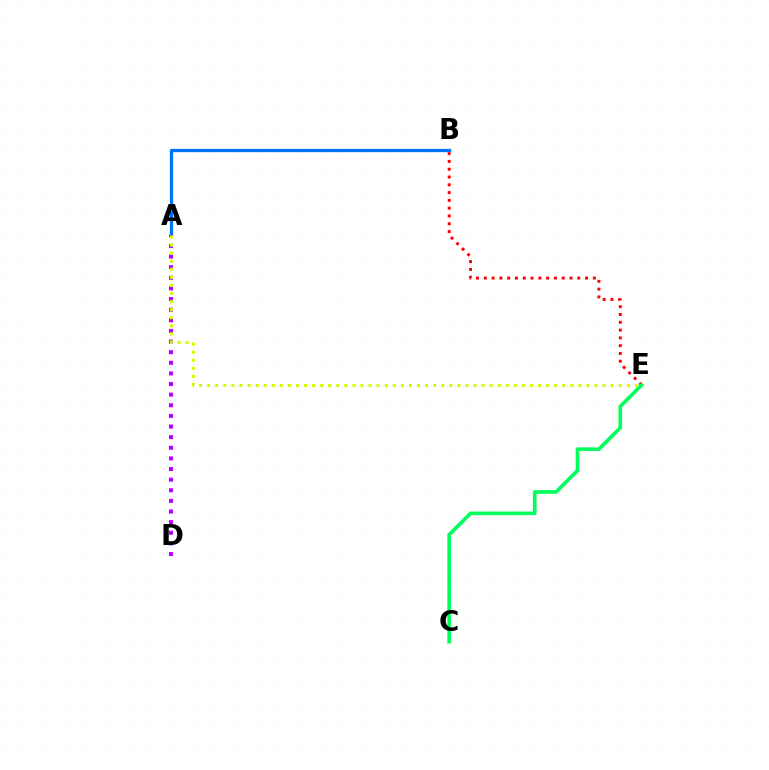{('A', 'B'): [{'color': '#0074ff', 'line_style': 'solid', 'thickness': 2.38}], ('B', 'E'): [{'color': '#ff0000', 'line_style': 'dotted', 'thickness': 2.12}], ('A', 'D'): [{'color': '#b900ff', 'line_style': 'dotted', 'thickness': 2.89}], ('C', 'E'): [{'color': '#00ff5c', 'line_style': 'solid', 'thickness': 2.62}], ('A', 'E'): [{'color': '#d1ff00', 'line_style': 'dotted', 'thickness': 2.19}]}